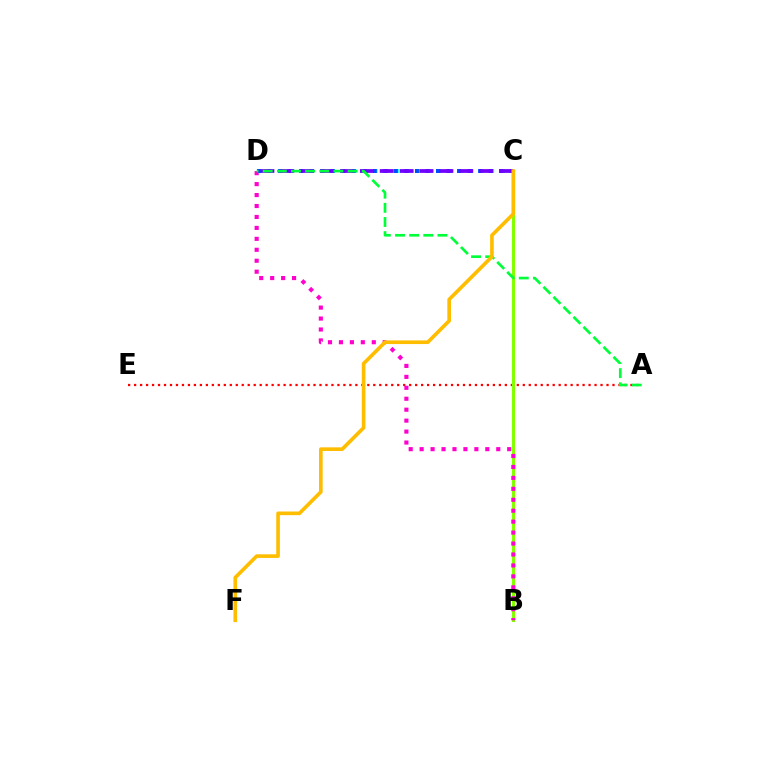{('C', 'D'): [{'color': '#00fff6', 'line_style': 'dotted', 'thickness': 2.88}, {'color': '#004bff', 'line_style': 'dotted', 'thickness': 2.86}, {'color': '#7200ff', 'line_style': 'dashed', 'thickness': 2.7}], ('A', 'E'): [{'color': '#ff0000', 'line_style': 'dotted', 'thickness': 1.62}], ('B', 'C'): [{'color': '#84ff00', 'line_style': 'solid', 'thickness': 2.24}], ('B', 'D'): [{'color': '#ff00cf', 'line_style': 'dotted', 'thickness': 2.97}], ('A', 'D'): [{'color': '#00ff39', 'line_style': 'dashed', 'thickness': 1.92}], ('C', 'F'): [{'color': '#ffbd00', 'line_style': 'solid', 'thickness': 2.63}]}